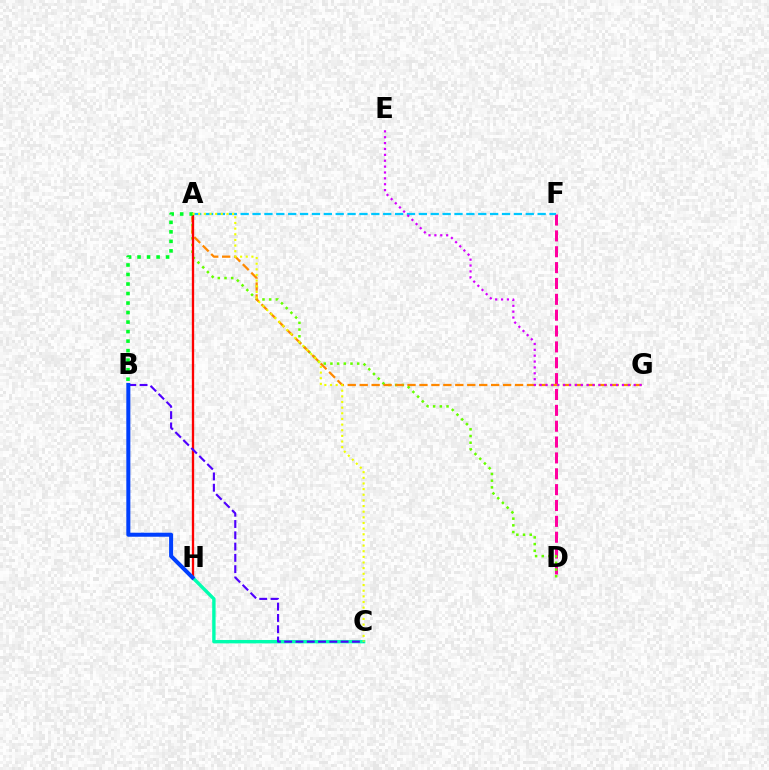{('D', 'F'): [{'color': '#ff00a0', 'line_style': 'dashed', 'thickness': 2.15}], ('A', 'D'): [{'color': '#66ff00', 'line_style': 'dotted', 'thickness': 1.82}], ('A', 'G'): [{'color': '#ff8800', 'line_style': 'dashed', 'thickness': 1.62}], ('A', 'H'): [{'color': '#ff0000', 'line_style': 'solid', 'thickness': 1.67}], ('C', 'H'): [{'color': '#00ffaf', 'line_style': 'solid', 'thickness': 2.44}], ('B', 'C'): [{'color': '#4f00ff', 'line_style': 'dashed', 'thickness': 1.53}], ('B', 'H'): [{'color': '#003fff', 'line_style': 'solid', 'thickness': 2.9}], ('A', 'B'): [{'color': '#00ff27', 'line_style': 'dotted', 'thickness': 2.59}], ('A', 'F'): [{'color': '#00c7ff', 'line_style': 'dashed', 'thickness': 1.61}], ('A', 'C'): [{'color': '#eeff00', 'line_style': 'dotted', 'thickness': 1.53}], ('E', 'G'): [{'color': '#d600ff', 'line_style': 'dotted', 'thickness': 1.6}]}